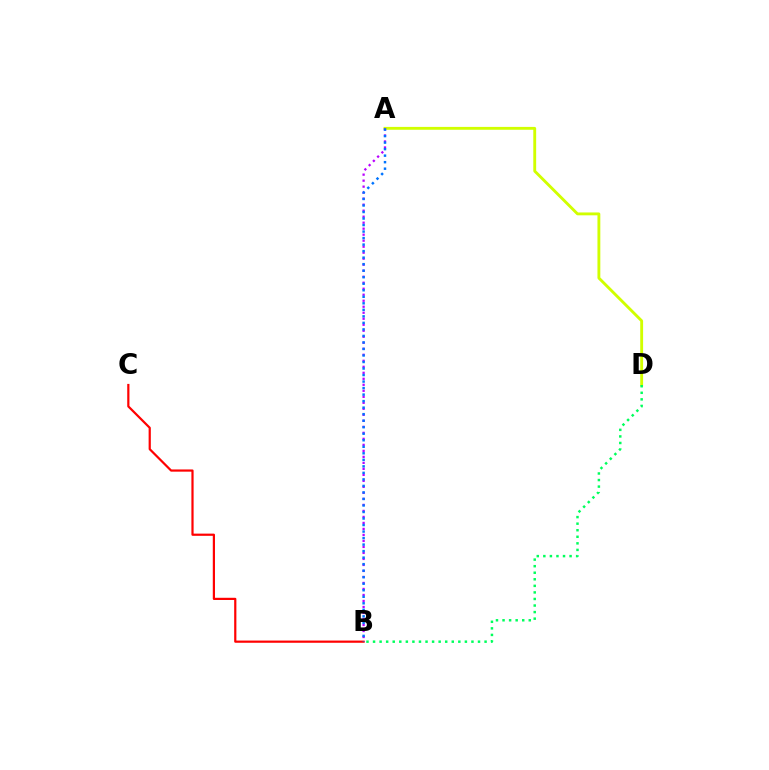{('B', 'C'): [{'color': '#ff0000', 'line_style': 'solid', 'thickness': 1.59}], ('A', 'D'): [{'color': '#d1ff00', 'line_style': 'solid', 'thickness': 2.06}], ('B', 'D'): [{'color': '#00ff5c', 'line_style': 'dotted', 'thickness': 1.78}], ('A', 'B'): [{'color': '#b900ff', 'line_style': 'dotted', 'thickness': 1.63}, {'color': '#0074ff', 'line_style': 'dotted', 'thickness': 1.77}]}